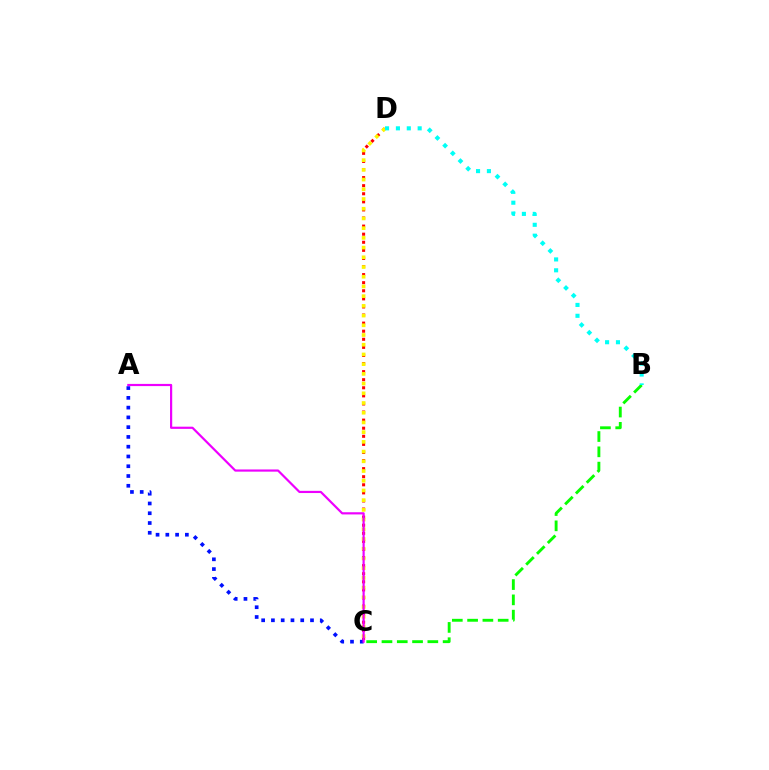{('B', 'C'): [{'color': '#08ff00', 'line_style': 'dashed', 'thickness': 2.08}], ('C', 'D'): [{'color': '#ff0000', 'line_style': 'dotted', 'thickness': 2.2}, {'color': '#fcf500', 'line_style': 'dotted', 'thickness': 2.64}], ('B', 'D'): [{'color': '#00fff6', 'line_style': 'dotted', 'thickness': 2.95}], ('A', 'C'): [{'color': '#0010ff', 'line_style': 'dotted', 'thickness': 2.65}, {'color': '#ee00ff', 'line_style': 'solid', 'thickness': 1.58}]}